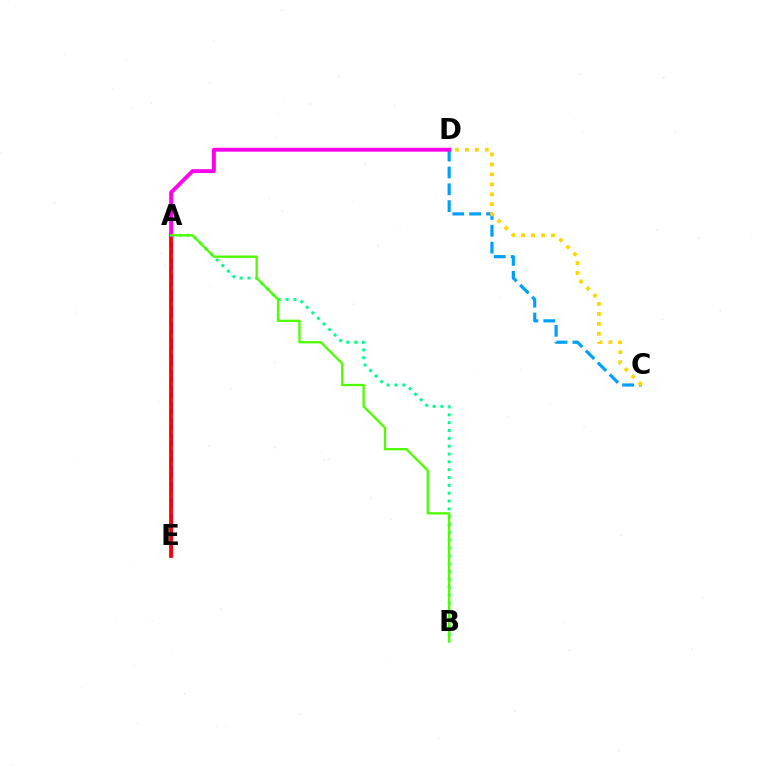{('A', 'B'): [{'color': '#00ff86', 'line_style': 'dotted', 'thickness': 2.13}, {'color': '#4fff00', 'line_style': 'solid', 'thickness': 1.67}], ('A', 'E'): [{'color': '#3700ff', 'line_style': 'dashed', 'thickness': 2.16}, {'color': '#ff0000', 'line_style': 'solid', 'thickness': 2.73}], ('C', 'D'): [{'color': '#009eff', 'line_style': 'dashed', 'thickness': 2.29}, {'color': '#ffd500', 'line_style': 'dotted', 'thickness': 2.7}], ('A', 'D'): [{'color': '#ff00ed', 'line_style': 'solid', 'thickness': 2.79}]}